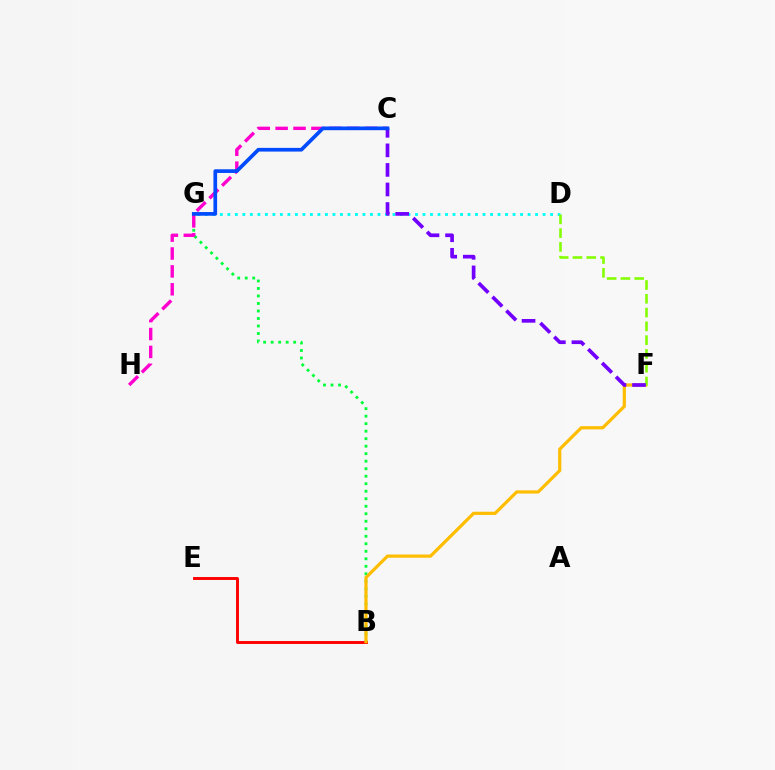{('B', 'G'): [{'color': '#00ff39', 'line_style': 'dotted', 'thickness': 2.04}], ('C', 'H'): [{'color': '#ff00cf', 'line_style': 'dashed', 'thickness': 2.43}], ('B', 'E'): [{'color': '#ff0000', 'line_style': 'solid', 'thickness': 2.11}], ('B', 'F'): [{'color': '#ffbd00', 'line_style': 'solid', 'thickness': 2.3}], ('D', 'G'): [{'color': '#00fff6', 'line_style': 'dotted', 'thickness': 2.04}], ('D', 'F'): [{'color': '#84ff00', 'line_style': 'dashed', 'thickness': 1.87}], ('C', 'F'): [{'color': '#7200ff', 'line_style': 'dashed', 'thickness': 2.66}], ('C', 'G'): [{'color': '#004bff', 'line_style': 'solid', 'thickness': 2.66}]}